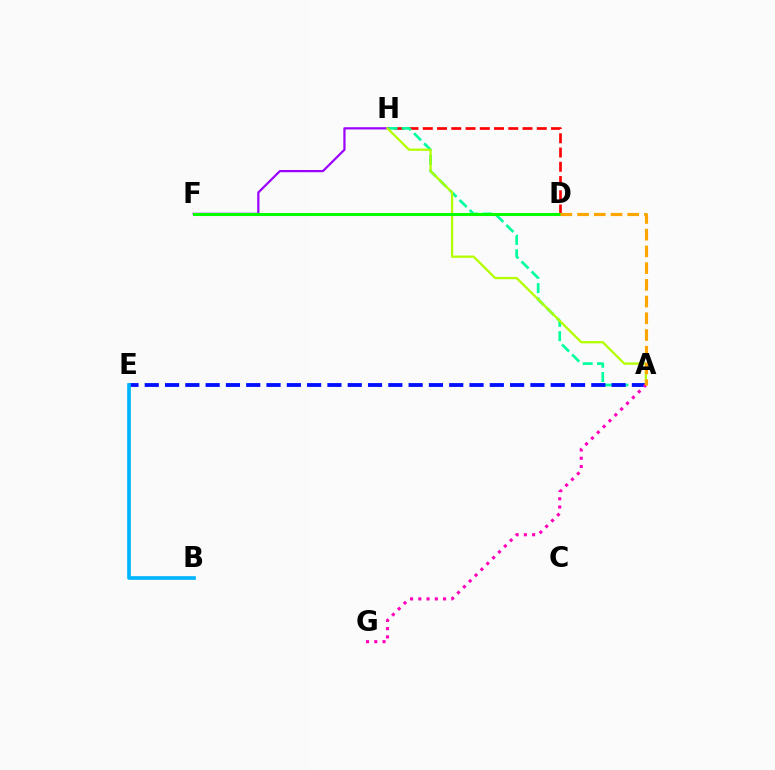{('D', 'H'): [{'color': '#ff0000', 'line_style': 'dashed', 'thickness': 1.94}], ('A', 'H'): [{'color': '#00ff9d', 'line_style': 'dashed', 'thickness': 1.94}, {'color': '#b3ff00', 'line_style': 'solid', 'thickness': 1.64}], ('A', 'E'): [{'color': '#0010ff', 'line_style': 'dashed', 'thickness': 2.76}], ('B', 'E'): [{'color': '#00b5ff', 'line_style': 'solid', 'thickness': 2.63}], ('F', 'H'): [{'color': '#9b00ff', 'line_style': 'solid', 'thickness': 1.6}], ('A', 'G'): [{'color': '#ff00bd', 'line_style': 'dotted', 'thickness': 2.24}], ('D', 'F'): [{'color': '#08ff00', 'line_style': 'solid', 'thickness': 2.2}], ('A', 'D'): [{'color': '#ffa500', 'line_style': 'dashed', 'thickness': 2.27}]}